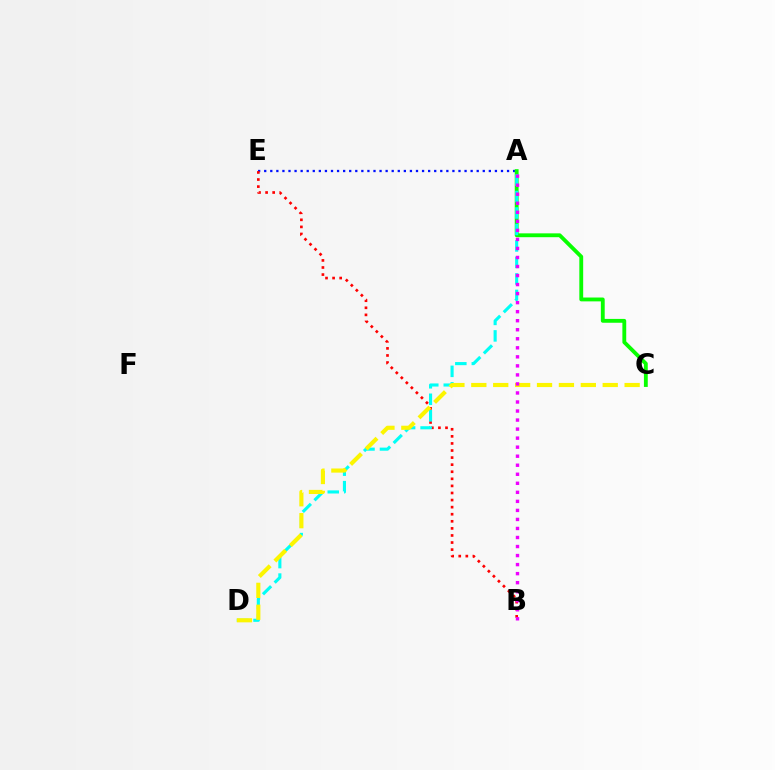{('A', 'E'): [{'color': '#0010ff', 'line_style': 'dotted', 'thickness': 1.65}], ('A', 'C'): [{'color': '#08ff00', 'line_style': 'solid', 'thickness': 2.77}], ('B', 'E'): [{'color': '#ff0000', 'line_style': 'dotted', 'thickness': 1.92}], ('A', 'D'): [{'color': '#00fff6', 'line_style': 'dashed', 'thickness': 2.24}], ('C', 'D'): [{'color': '#fcf500', 'line_style': 'dashed', 'thickness': 2.98}], ('A', 'B'): [{'color': '#ee00ff', 'line_style': 'dotted', 'thickness': 2.45}]}